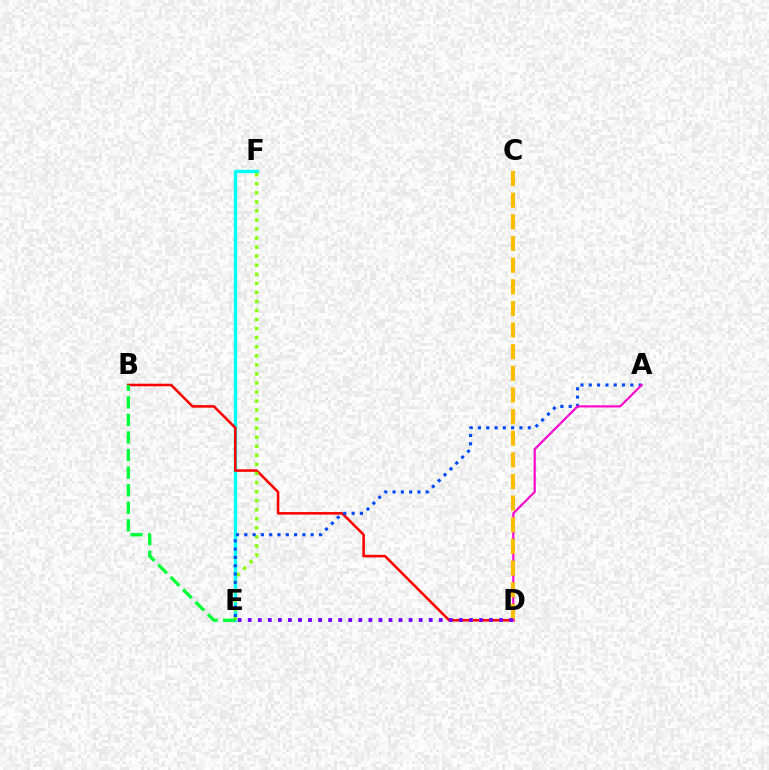{('E', 'F'): [{'color': '#00fff6', 'line_style': 'solid', 'thickness': 2.46}, {'color': '#84ff00', 'line_style': 'dotted', 'thickness': 2.46}], ('B', 'D'): [{'color': '#ff0000', 'line_style': 'solid', 'thickness': 1.84}], ('A', 'E'): [{'color': '#004bff', 'line_style': 'dotted', 'thickness': 2.26}], ('A', 'D'): [{'color': '#ff00cf', 'line_style': 'solid', 'thickness': 1.54}], ('C', 'D'): [{'color': '#ffbd00', 'line_style': 'dashed', 'thickness': 2.94}], ('D', 'E'): [{'color': '#7200ff', 'line_style': 'dotted', 'thickness': 2.73}], ('B', 'E'): [{'color': '#00ff39', 'line_style': 'dashed', 'thickness': 2.39}]}